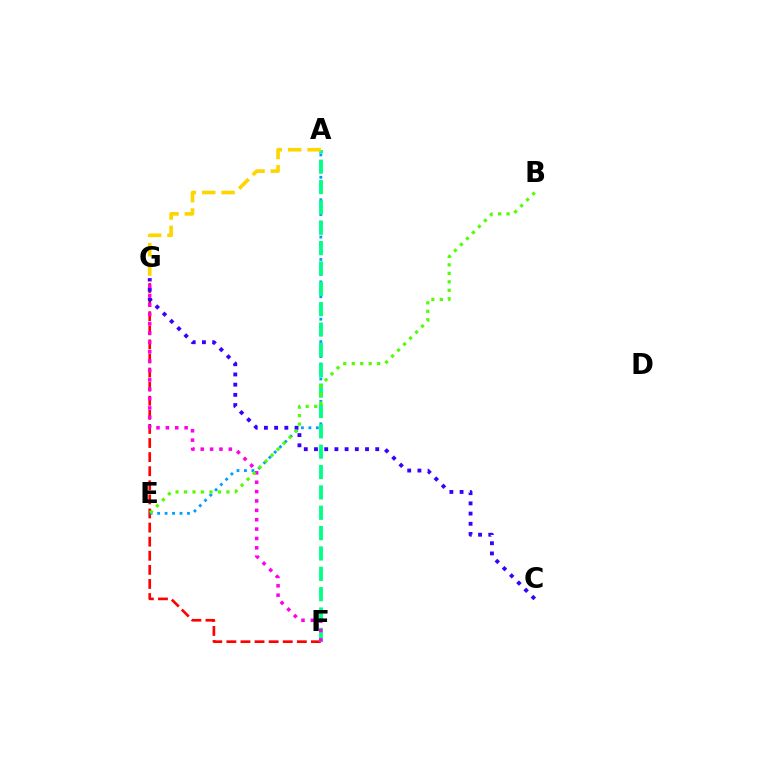{('F', 'G'): [{'color': '#ff0000', 'line_style': 'dashed', 'thickness': 1.91}, {'color': '#ff00ed', 'line_style': 'dotted', 'thickness': 2.55}], ('A', 'E'): [{'color': '#009eff', 'line_style': 'dotted', 'thickness': 2.03}], ('C', 'G'): [{'color': '#3700ff', 'line_style': 'dotted', 'thickness': 2.77}], ('A', 'F'): [{'color': '#00ff86', 'line_style': 'dashed', 'thickness': 2.77}], ('A', 'G'): [{'color': '#ffd500', 'line_style': 'dashed', 'thickness': 2.63}], ('B', 'E'): [{'color': '#4fff00', 'line_style': 'dotted', 'thickness': 2.3}]}